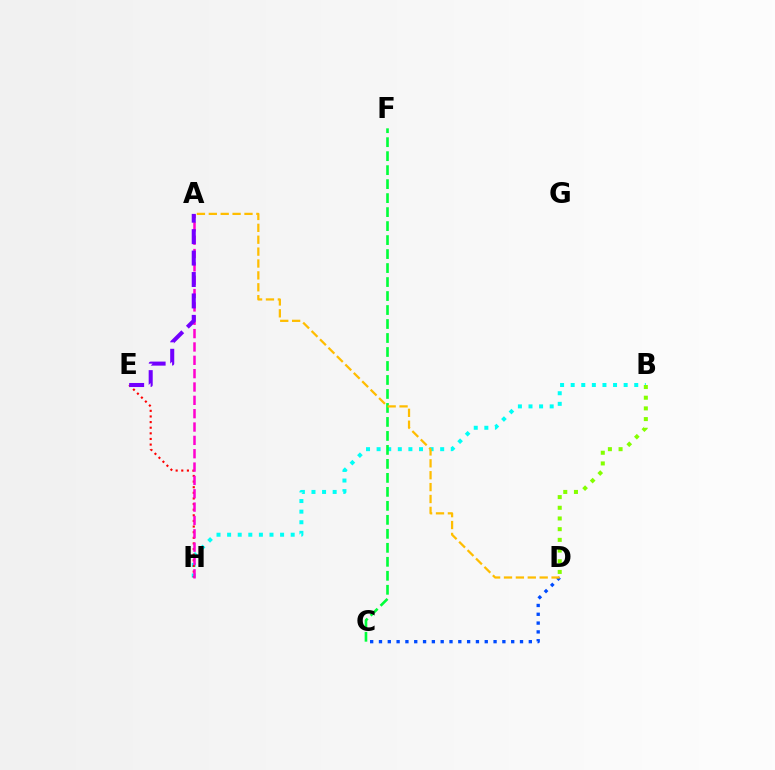{('B', 'H'): [{'color': '#00fff6', 'line_style': 'dotted', 'thickness': 2.88}], ('E', 'H'): [{'color': '#ff0000', 'line_style': 'dotted', 'thickness': 1.53}], ('A', 'H'): [{'color': '#ff00cf', 'line_style': 'dashed', 'thickness': 1.81}], ('C', 'D'): [{'color': '#004bff', 'line_style': 'dotted', 'thickness': 2.39}], ('C', 'F'): [{'color': '#00ff39', 'line_style': 'dashed', 'thickness': 1.9}], ('B', 'D'): [{'color': '#84ff00', 'line_style': 'dotted', 'thickness': 2.9}], ('A', 'D'): [{'color': '#ffbd00', 'line_style': 'dashed', 'thickness': 1.62}], ('A', 'E'): [{'color': '#7200ff', 'line_style': 'dashed', 'thickness': 2.91}]}